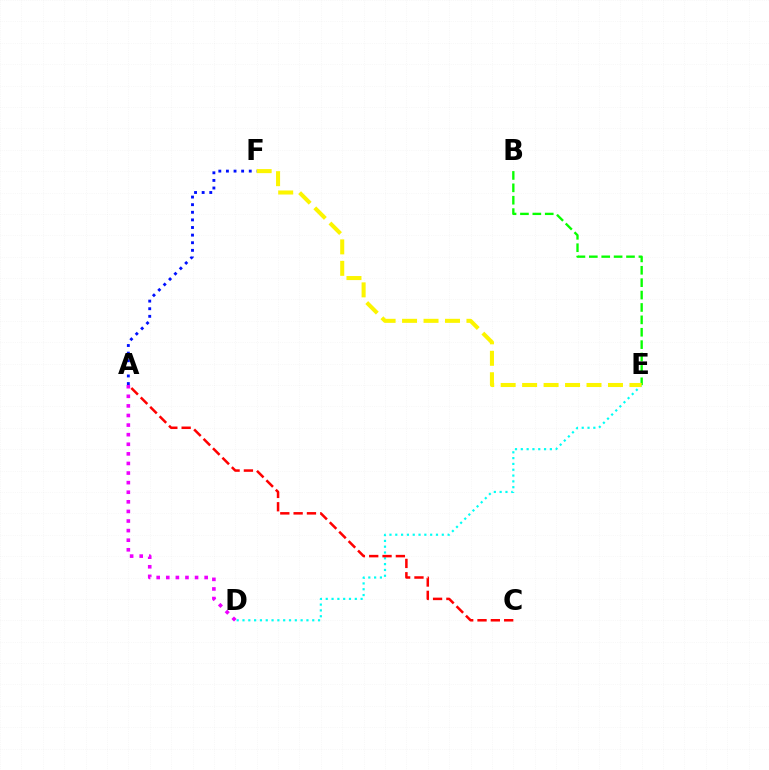{('D', 'E'): [{'color': '#00fff6', 'line_style': 'dotted', 'thickness': 1.58}], ('A', 'C'): [{'color': '#ff0000', 'line_style': 'dashed', 'thickness': 1.81}], ('B', 'E'): [{'color': '#08ff00', 'line_style': 'dashed', 'thickness': 1.68}], ('A', 'D'): [{'color': '#ee00ff', 'line_style': 'dotted', 'thickness': 2.61}], ('E', 'F'): [{'color': '#fcf500', 'line_style': 'dashed', 'thickness': 2.92}], ('A', 'F'): [{'color': '#0010ff', 'line_style': 'dotted', 'thickness': 2.07}]}